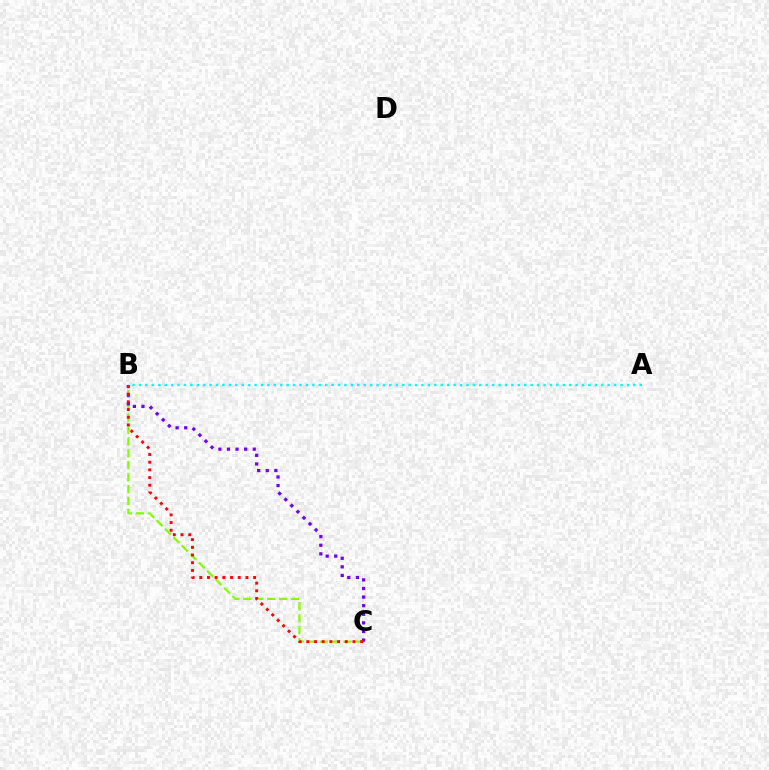{('B', 'C'): [{'color': '#84ff00', 'line_style': 'dashed', 'thickness': 1.62}, {'color': '#7200ff', 'line_style': 'dotted', 'thickness': 2.34}, {'color': '#ff0000', 'line_style': 'dotted', 'thickness': 2.09}], ('A', 'B'): [{'color': '#00fff6', 'line_style': 'dotted', 'thickness': 1.74}]}